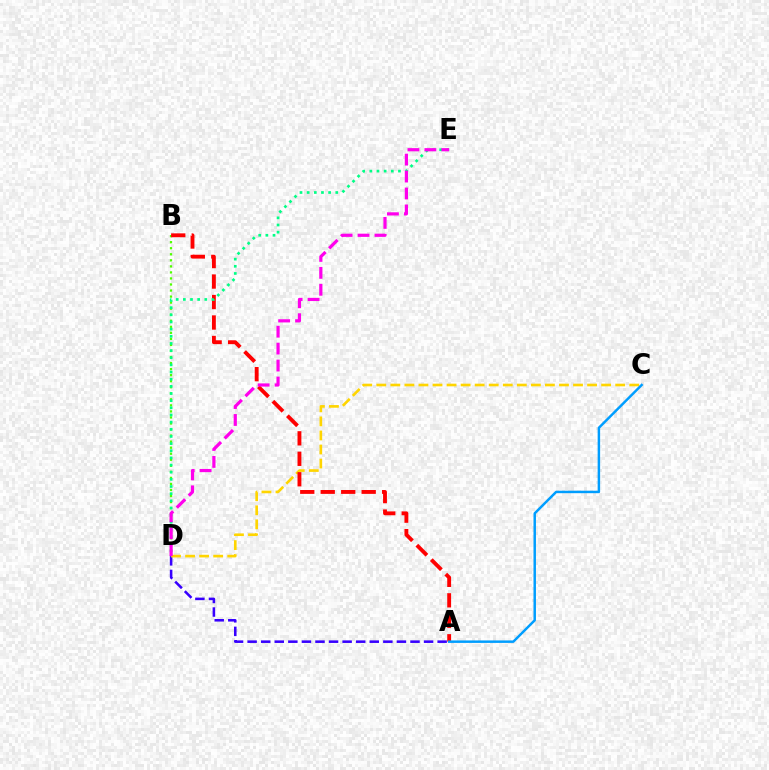{('A', 'D'): [{'color': '#3700ff', 'line_style': 'dashed', 'thickness': 1.84}], ('B', 'D'): [{'color': '#4fff00', 'line_style': 'dotted', 'thickness': 1.64}], ('C', 'D'): [{'color': '#ffd500', 'line_style': 'dashed', 'thickness': 1.91}], ('A', 'B'): [{'color': '#ff0000', 'line_style': 'dashed', 'thickness': 2.78}], ('D', 'E'): [{'color': '#00ff86', 'line_style': 'dotted', 'thickness': 1.94}, {'color': '#ff00ed', 'line_style': 'dashed', 'thickness': 2.3}], ('A', 'C'): [{'color': '#009eff', 'line_style': 'solid', 'thickness': 1.78}]}